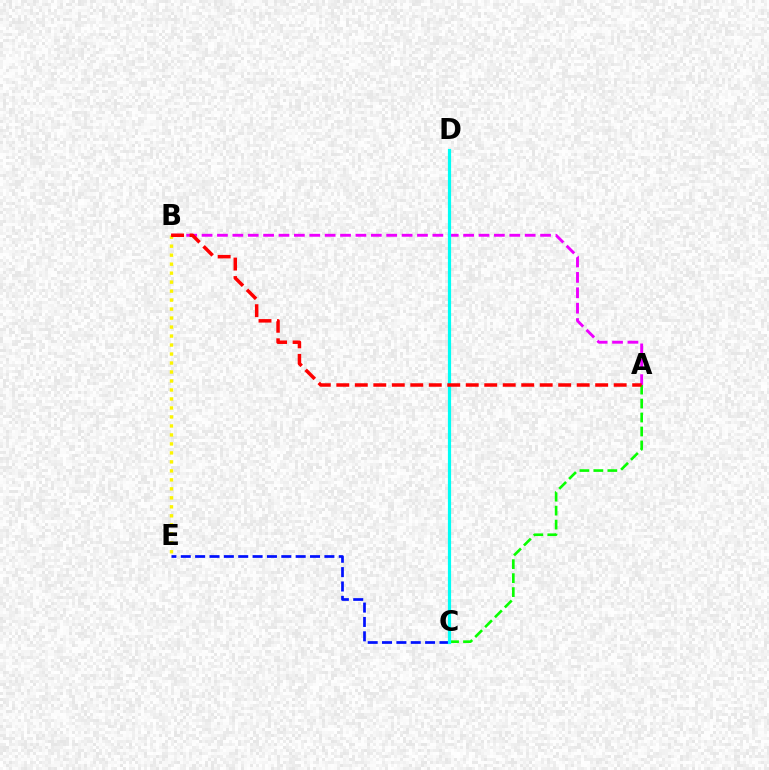{('A', 'C'): [{'color': '#08ff00', 'line_style': 'dashed', 'thickness': 1.9}], ('A', 'B'): [{'color': '#ee00ff', 'line_style': 'dashed', 'thickness': 2.09}, {'color': '#ff0000', 'line_style': 'dashed', 'thickness': 2.51}], ('C', 'E'): [{'color': '#0010ff', 'line_style': 'dashed', 'thickness': 1.95}], ('B', 'E'): [{'color': '#fcf500', 'line_style': 'dotted', 'thickness': 2.44}], ('C', 'D'): [{'color': '#00fff6', 'line_style': 'solid', 'thickness': 2.29}]}